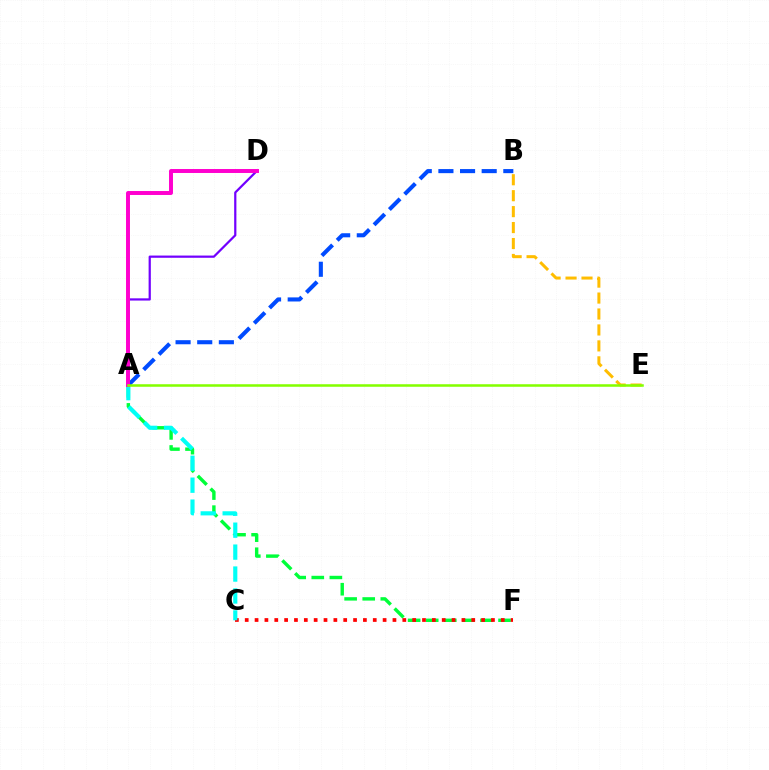{('A', 'B'): [{'color': '#004bff', 'line_style': 'dashed', 'thickness': 2.94}], ('B', 'E'): [{'color': '#ffbd00', 'line_style': 'dashed', 'thickness': 2.17}], ('A', 'F'): [{'color': '#00ff39', 'line_style': 'dashed', 'thickness': 2.46}], ('A', 'D'): [{'color': '#7200ff', 'line_style': 'solid', 'thickness': 1.6}, {'color': '#ff00cf', 'line_style': 'solid', 'thickness': 2.85}], ('C', 'F'): [{'color': '#ff0000', 'line_style': 'dotted', 'thickness': 2.68}], ('A', 'C'): [{'color': '#00fff6', 'line_style': 'dashed', 'thickness': 2.98}], ('A', 'E'): [{'color': '#84ff00', 'line_style': 'solid', 'thickness': 1.82}]}